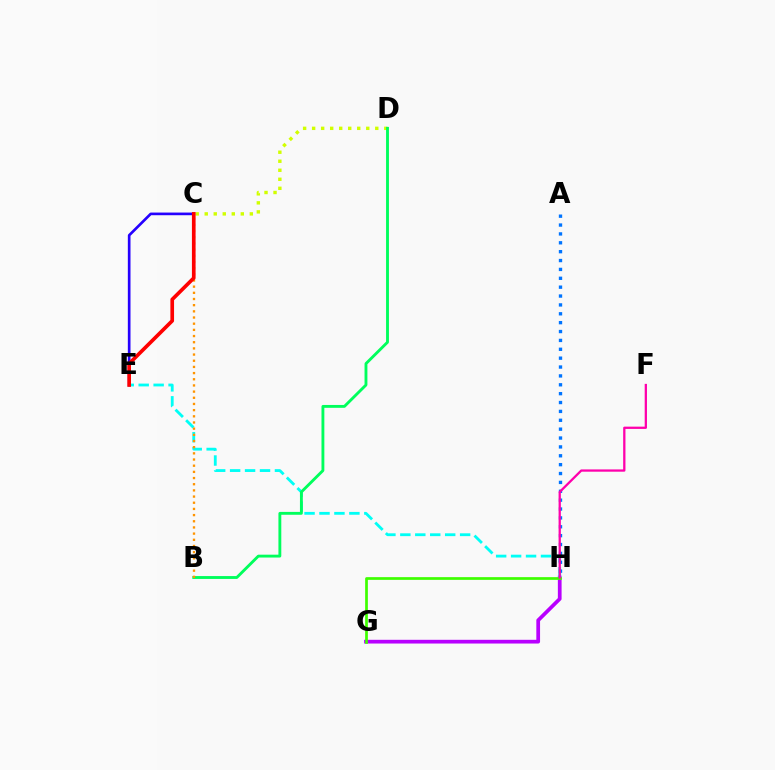{('C', 'D'): [{'color': '#d1ff00', 'line_style': 'dotted', 'thickness': 2.45}], ('C', 'E'): [{'color': '#2500ff', 'line_style': 'solid', 'thickness': 1.91}, {'color': '#ff0000', 'line_style': 'solid', 'thickness': 2.64}], ('G', 'H'): [{'color': '#b900ff', 'line_style': 'solid', 'thickness': 2.68}, {'color': '#3dff00', 'line_style': 'solid', 'thickness': 1.95}], ('E', 'H'): [{'color': '#00fff6', 'line_style': 'dashed', 'thickness': 2.03}], ('A', 'H'): [{'color': '#0074ff', 'line_style': 'dotted', 'thickness': 2.41}], ('B', 'D'): [{'color': '#00ff5c', 'line_style': 'solid', 'thickness': 2.06}], ('B', 'C'): [{'color': '#ff9400', 'line_style': 'dotted', 'thickness': 1.68}], ('F', 'H'): [{'color': '#ff00ac', 'line_style': 'solid', 'thickness': 1.64}]}